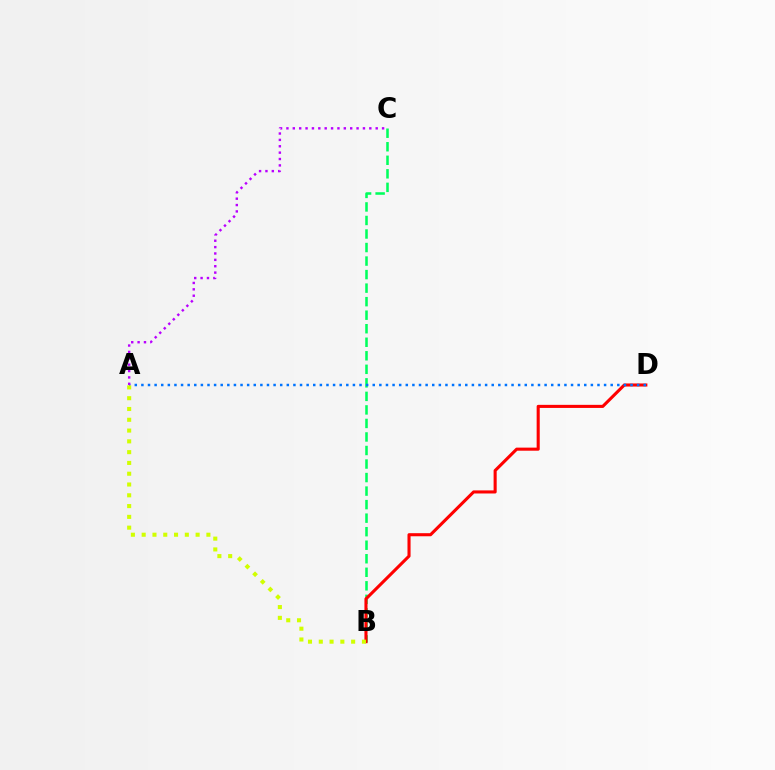{('B', 'C'): [{'color': '#00ff5c', 'line_style': 'dashed', 'thickness': 1.84}], ('B', 'D'): [{'color': '#ff0000', 'line_style': 'solid', 'thickness': 2.22}], ('A', 'D'): [{'color': '#0074ff', 'line_style': 'dotted', 'thickness': 1.8}], ('A', 'B'): [{'color': '#d1ff00', 'line_style': 'dotted', 'thickness': 2.93}], ('A', 'C'): [{'color': '#b900ff', 'line_style': 'dotted', 'thickness': 1.73}]}